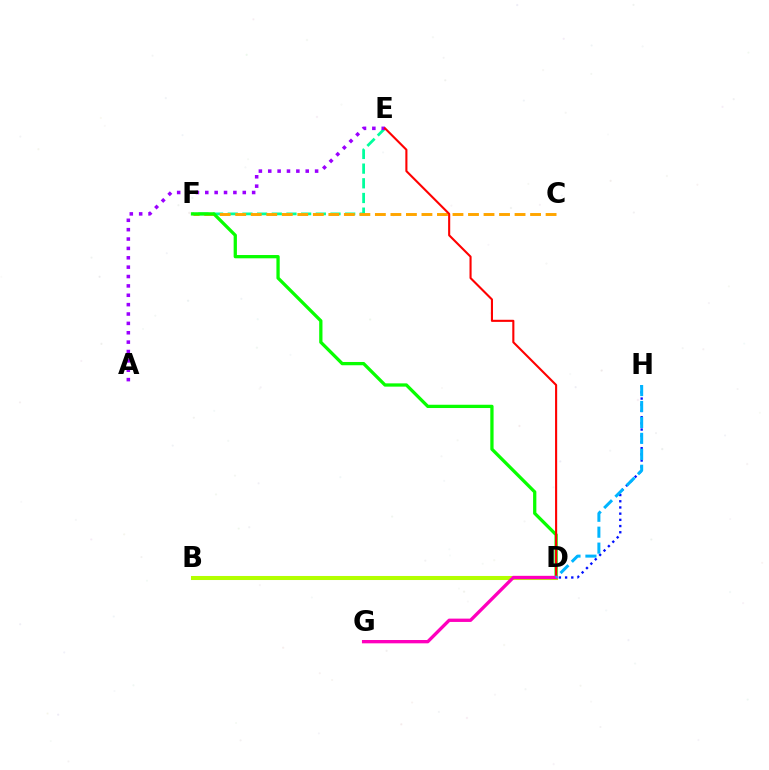{('E', 'F'): [{'color': '#00ff9d', 'line_style': 'dashed', 'thickness': 1.99}], ('C', 'F'): [{'color': '#ffa500', 'line_style': 'dashed', 'thickness': 2.11}], ('D', 'H'): [{'color': '#0010ff', 'line_style': 'dotted', 'thickness': 1.68}, {'color': '#00b5ff', 'line_style': 'dashed', 'thickness': 2.16}], ('A', 'E'): [{'color': '#9b00ff', 'line_style': 'dotted', 'thickness': 2.55}], ('D', 'F'): [{'color': '#08ff00', 'line_style': 'solid', 'thickness': 2.36}], ('D', 'E'): [{'color': '#ff0000', 'line_style': 'solid', 'thickness': 1.51}], ('B', 'D'): [{'color': '#b3ff00', 'line_style': 'solid', 'thickness': 2.91}], ('D', 'G'): [{'color': '#ff00bd', 'line_style': 'solid', 'thickness': 2.39}]}